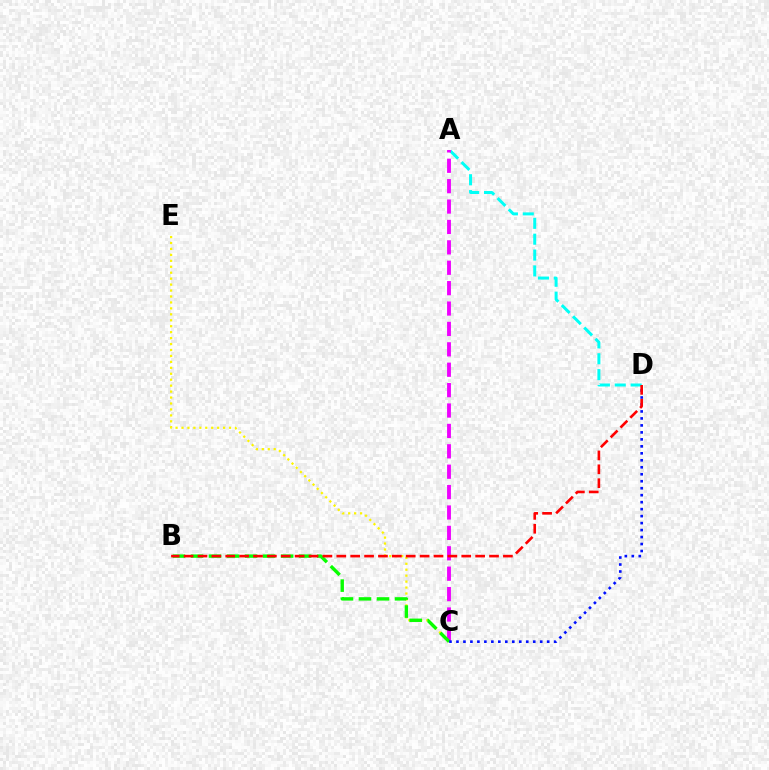{('C', 'E'): [{'color': '#fcf500', 'line_style': 'dotted', 'thickness': 1.62}], ('A', 'D'): [{'color': '#00fff6', 'line_style': 'dashed', 'thickness': 2.16}], ('A', 'C'): [{'color': '#ee00ff', 'line_style': 'dashed', 'thickness': 2.77}], ('B', 'C'): [{'color': '#08ff00', 'line_style': 'dashed', 'thickness': 2.45}], ('C', 'D'): [{'color': '#0010ff', 'line_style': 'dotted', 'thickness': 1.9}], ('B', 'D'): [{'color': '#ff0000', 'line_style': 'dashed', 'thickness': 1.89}]}